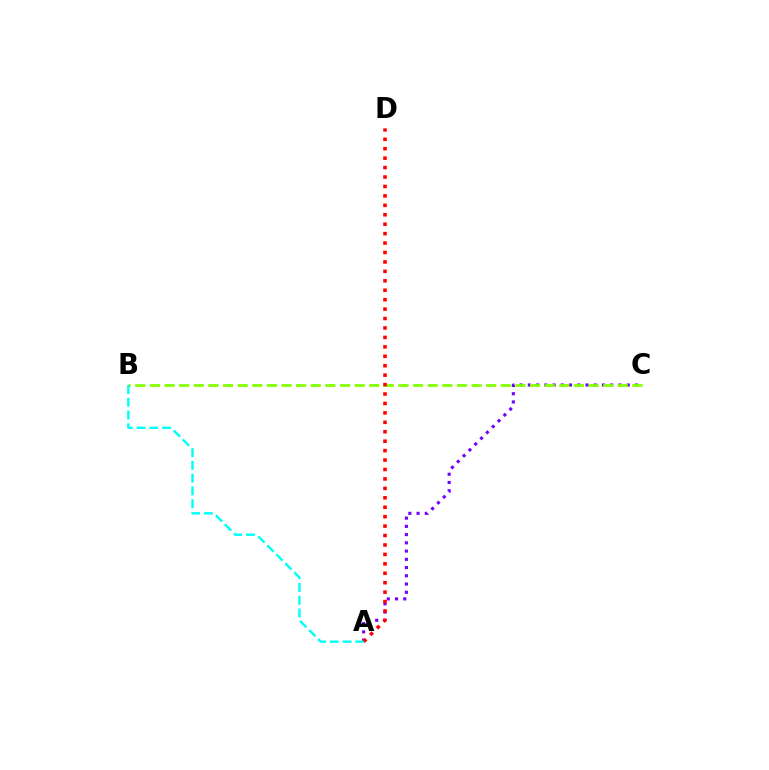{('A', 'C'): [{'color': '#7200ff', 'line_style': 'dotted', 'thickness': 2.24}], ('B', 'C'): [{'color': '#84ff00', 'line_style': 'dashed', 'thickness': 1.99}], ('A', 'D'): [{'color': '#ff0000', 'line_style': 'dotted', 'thickness': 2.56}], ('A', 'B'): [{'color': '#00fff6', 'line_style': 'dashed', 'thickness': 1.73}]}